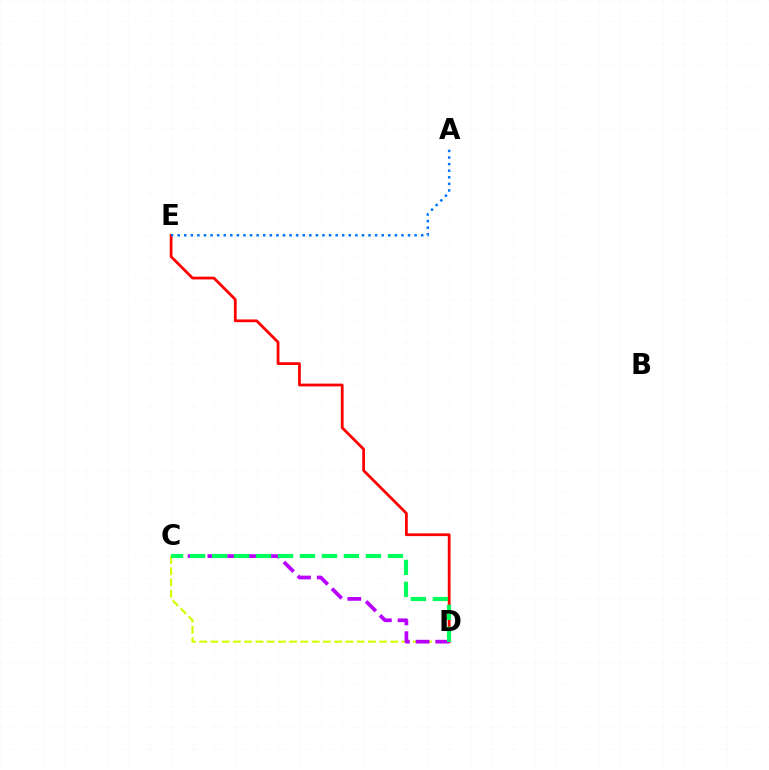{('D', 'E'): [{'color': '#ff0000', 'line_style': 'solid', 'thickness': 1.99}], ('C', 'D'): [{'color': '#d1ff00', 'line_style': 'dashed', 'thickness': 1.53}, {'color': '#b900ff', 'line_style': 'dashed', 'thickness': 2.68}, {'color': '#00ff5c', 'line_style': 'dashed', 'thickness': 2.99}], ('A', 'E'): [{'color': '#0074ff', 'line_style': 'dotted', 'thickness': 1.79}]}